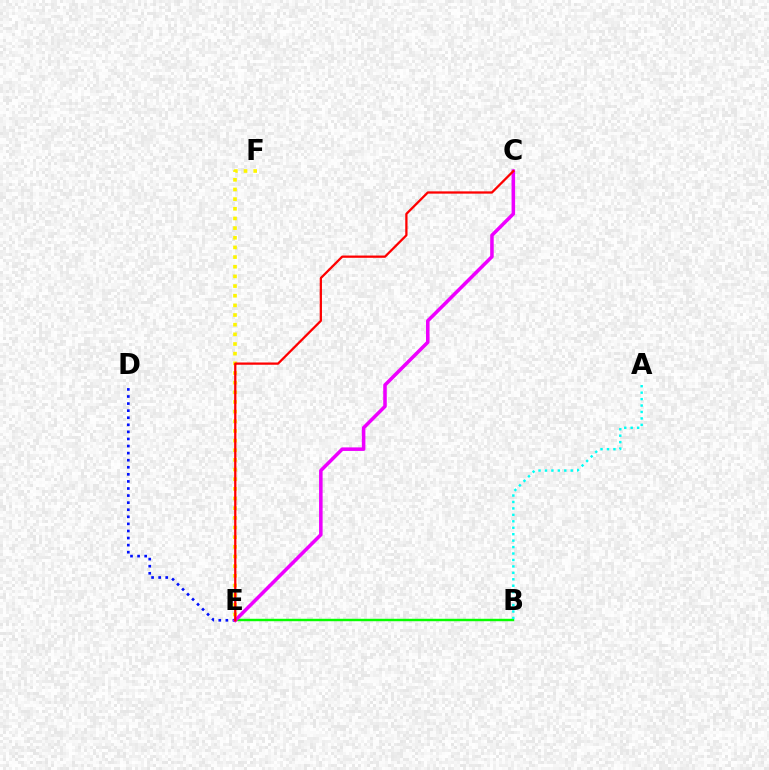{('B', 'E'): [{'color': '#08ff00', 'line_style': 'solid', 'thickness': 1.75}], ('A', 'B'): [{'color': '#00fff6', 'line_style': 'dotted', 'thickness': 1.75}], ('E', 'F'): [{'color': '#fcf500', 'line_style': 'dotted', 'thickness': 2.62}], ('D', 'E'): [{'color': '#0010ff', 'line_style': 'dotted', 'thickness': 1.92}], ('C', 'E'): [{'color': '#ee00ff', 'line_style': 'solid', 'thickness': 2.55}, {'color': '#ff0000', 'line_style': 'solid', 'thickness': 1.63}]}